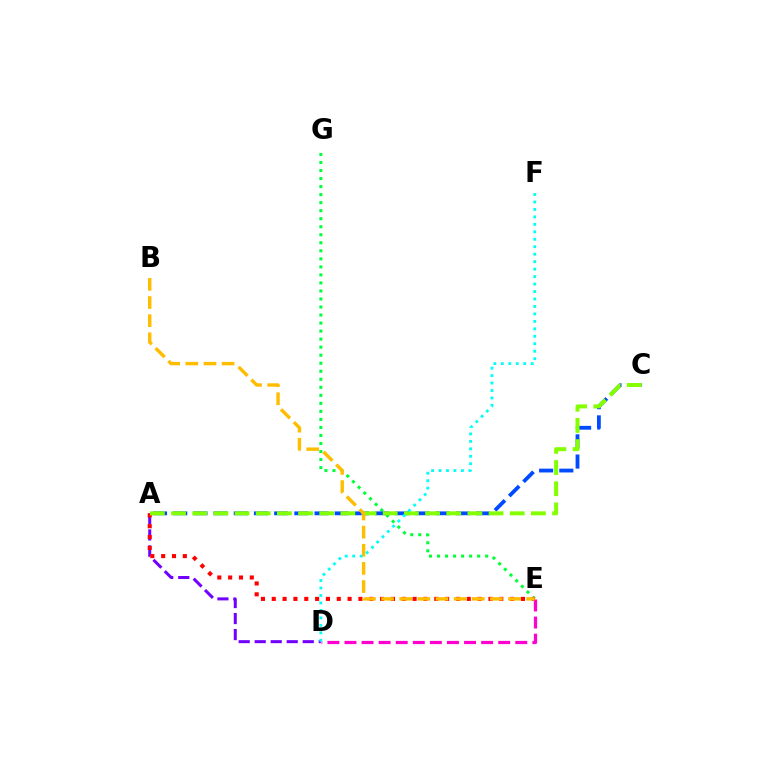{('D', 'E'): [{'color': '#ff00cf', 'line_style': 'dashed', 'thickness': 2.32}], ('A', 'D'): [{'color': '#7200ff', 'line_style': 'dashed', 'thickness': 2.18}], ('E', 'G'): [{'color': '#00ff39', 'line_style': 'dotted', 'thickness': 2.18}], ('A', 'E'): [{'color': '#ff0000', 'line_style': 'dotted', 'thickness': 2.94}], ('A', 'C'): [{'color': '#004bff', 'line_style': 'dashed', 'thickness': 2.74}, {'color': '#84ff00', 'line_style': 'dashed', 'thickness': 2.88}], ('B', 'E'): [{'color': '#ffbd00', 'line_style': 'dashed', 'thickness': 2.46}], ('D', 'F'): [{'color': '#00fff6', 'line_style': 'dotted', 'thickness': 2.03}]}